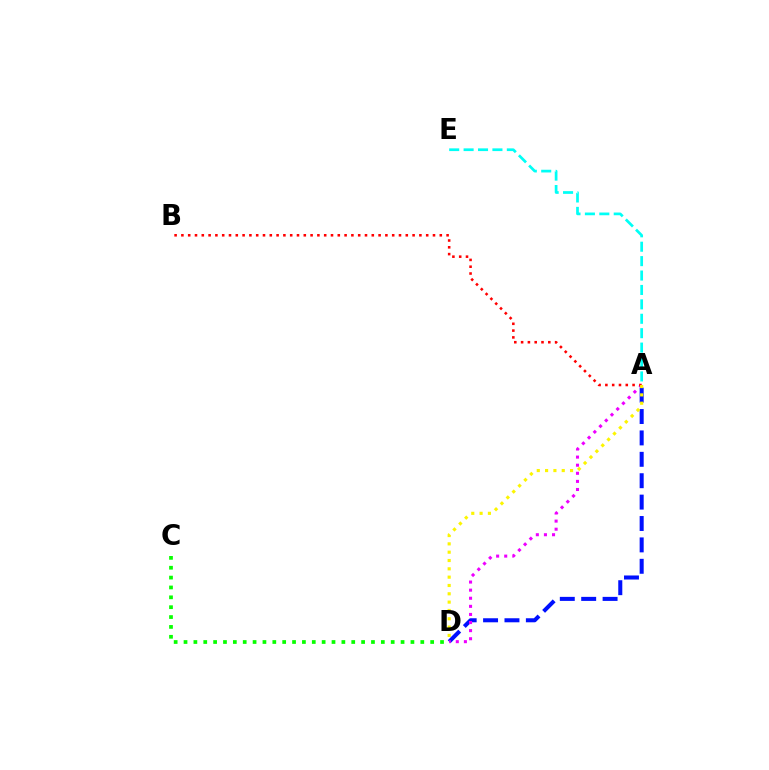{('A', 'D'): [{'color': '#0010ff', 'line_style': 'dashed', 'thickness': 2.91}, {'color': '#ee00ff', 'line_style': 'dotted', 'thickness': 2.2}, {'color': '#fcf500', 'line_style': 'dotted', 'thickness': 2.26}], ('C', 'D'): [{'color': '#08ff00', 'line_style': 'dotted', 'thickness': 2.68}], ('A', 'E'): [{'color': '#00fff6', 'line_style': 'dashed', 'thickness': 1.96}], ('A', 'B'): [{'color': '#ff0000', 'line_style': 'dotted', 'thickness': 1.85}]}